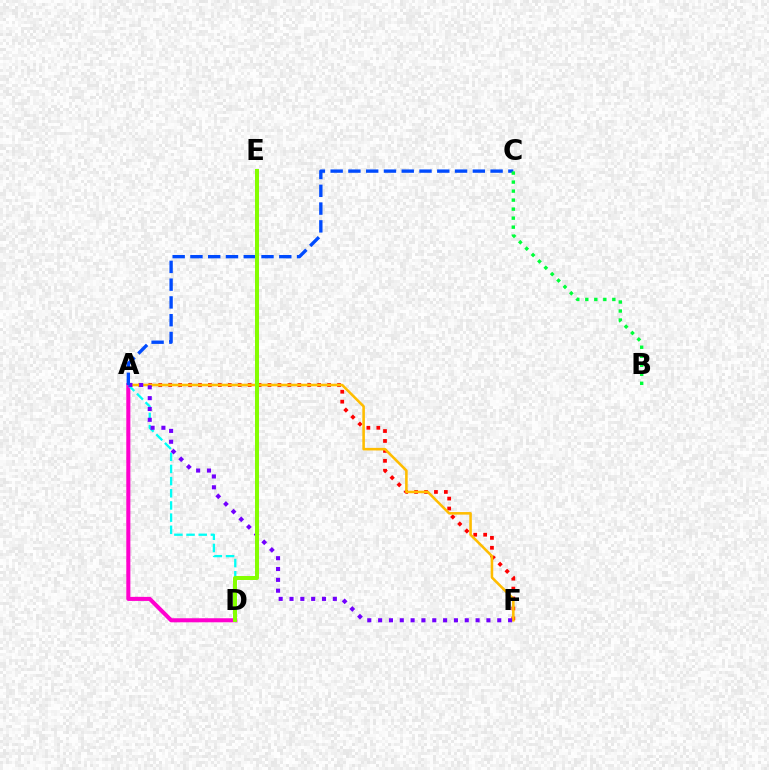{('A', 'F'): [{'color': '#ff0000', 'line_style': 'dotted', 'thickness': 2.7}, {'color': '#ffbd00', 'line_style': 'solid', 'thickness': 1.85}, {'color': '#7200ff', 'line_style': 'dotted', 'thickness': 2.94}], ('A', 'D'): [{'color': '#ff00cf', 'line_style': 'solid', 'thickness': 2.93}, {'color': '#00fff6', 'line_style': 'dashed', 'thickness': 1.65}], ('A', 'C'): [{'color': '#004bff', 'line_style': 'dashed', 'thickness': 2.41}], ('D', 'E'): [{'color': '#84ff00', 'line_style': 'solid', 'thickness': 2.87}], ('B', 'C'): [{'color': '#00ff39', 'line_style': 'dotted', 'thickness': 2.45}]}